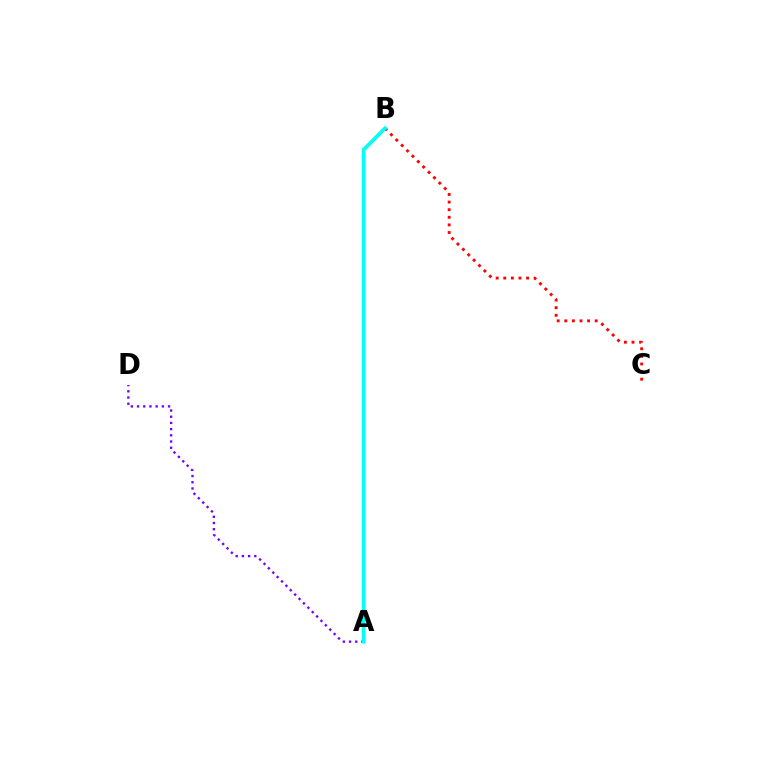{('B', 'C'): [{'color': '#ff0000', 'line_style': 'dotted', 'thickness': 2.07}], ('A', 'D'): [{'color': '#7200ff', 'line_style': 'dotted', 'thickness': 1.68}], ('A', 'B'): [{'color': '#84ff00', 'line_style': 'dotted', 'thickness': 1.96}, {'color': '#00fff6', 'line_style': 'solid', 'thickness': 2.67}]}